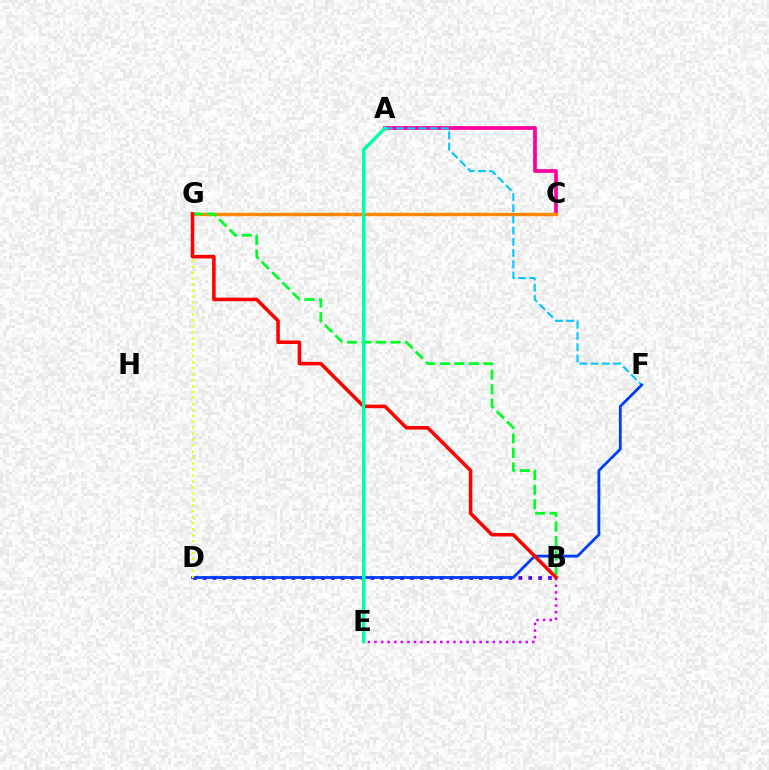{('B', 'D'): [{'color': '#4f00ff', 'line_style': 'dotted', 'thickness': 2.68}], ('A', 'E'): [{'color': '#66ff00', 'line_style': 'solid', 'thickness': 2.17}, {'color': '#00ffaf', 'line_style': 'solid', 'thickness': 2.42}], ('B', 'E'): [{'color': '#d600ff', 'line_style': 'dotted', 'thickness': 1.79}], ('A', 'C'): [{'color': '#ff00a0', 'line_style': 'solid', 'thickness': 2.7}], ('A', 'F'): [{'color': '#00c7ff', 'line_style': 'dashed', 'thickness': 1.52}], ('D', 'F'): [{'color': '#003fff', 'line_style': 'solid', 'thickness': 2.03}], ('C', 'G'): [{'color': '#ff8800', 'line_style': 'solid', 'thickness': 2.45}], ('D', 'G'): [{'color': '#eeff00', 'line_style': 'dotted', 'thickness': 1.62}], ('B', 'G'): [{'color': '#00ff27', 'line_style': 'dashed', 'thickness': 1.97}, {'color': '#ff0000', 'line_style': 'solid', 'thickness': 2.55}]}